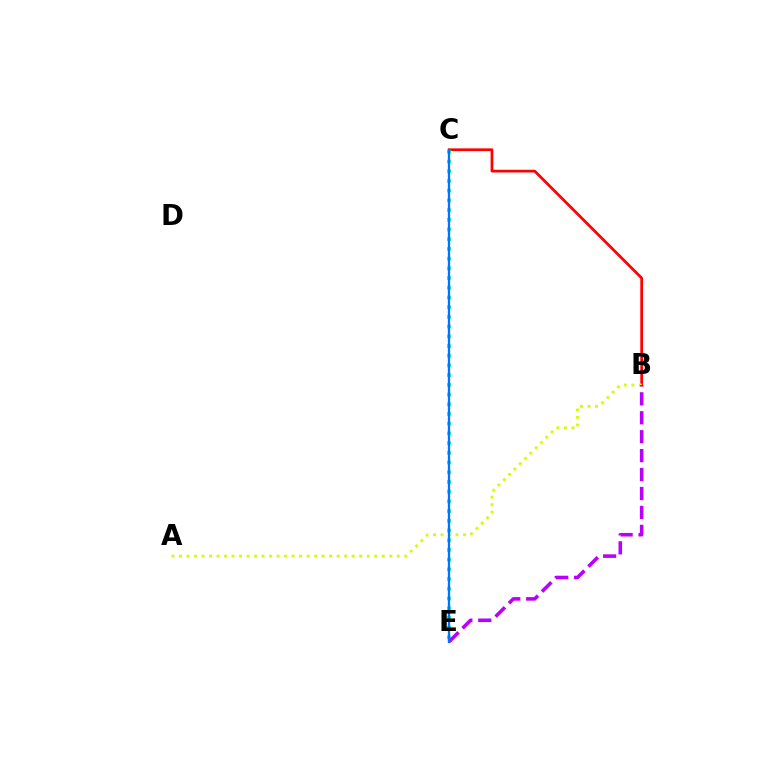{('B', 'C'): [{'color': '#ff0000', 'line_style': 'solid', 'thickness': 1.96}], ('A', 'B'): [{'color': '#d1ff00', 'line_style': 'dotted', 'thickness': 2.04}], ('C', 'E'): [{'color': '#00ff5c', 'line_style': 'dotted', 'thickness': 2.64}, {'color': '#0074ff', 'line_style': 'solid', 'thickness': 1.67}], ('B', 'E'): [{'color': '#b900ff', 'line_style': 'dashed', 'thickness': 2.57}]}